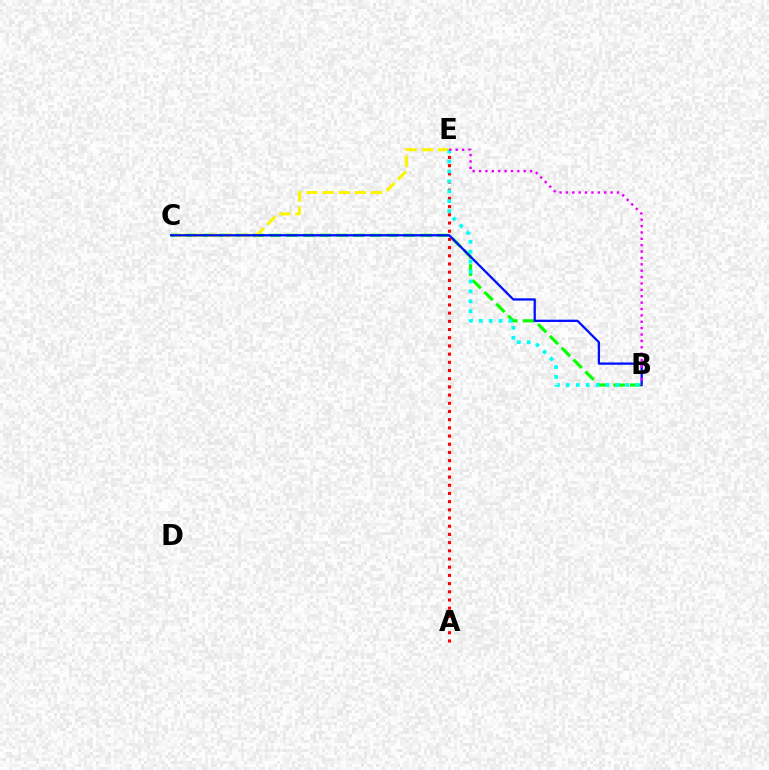{('A', 'E'): [{'color': '#ff0000', 'line_style': 'dotted', 'thickness': 2.23}], ('B', 'C'): [{'color': '#08ff00', 'line_style': 'dashed', 'thickness': 2.27}, {'color': '#0010ff', 'line_style': 'solid', 'thickness': 1.64}], ('C', 'E'): [{'color': '#fcf500', 'line_style': 'dashed', 'thickness': 2.2}], ('B', 'E'): [{'color': '#00fff6', 'line_style': 'dotted', 'thickness': 2.69}, {'color': '#ee00ff', 'line_style': 'dotted', 'thickness': 1.73}]}